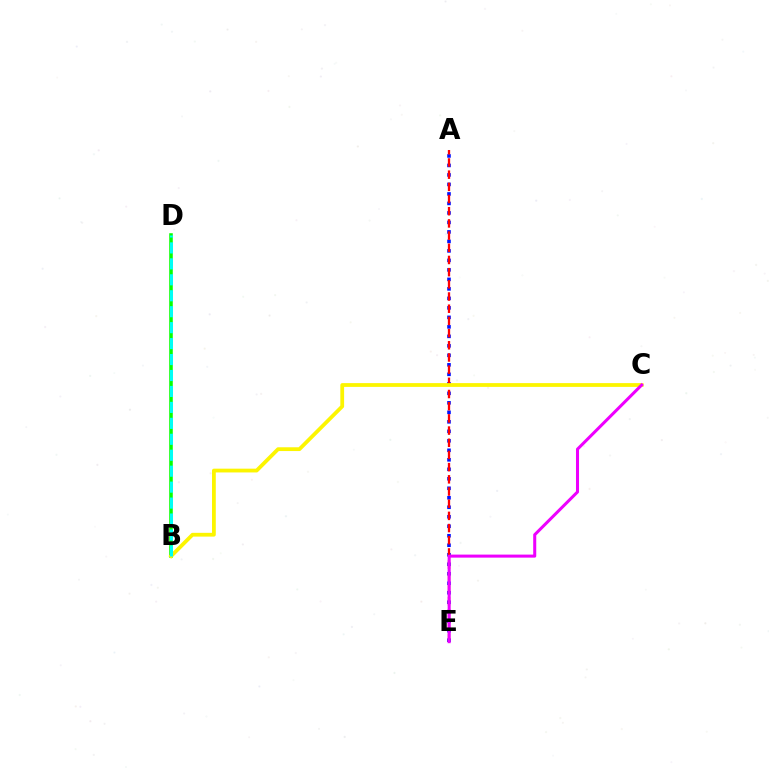{('A', 'E'): [{'color': '#0010ff', 'line_style': 'dotted', 'thickness': 2.58}, {'color': '#ff0000', 'line_style': 'dashed', 'thickness': 1.66}], ('B', 'D'): [{'color': '#08ff00', 'line_style': 'solid', 'thickness': 2.56}, {'color': '#00fff6', 'line_style': 'dashed', 'thickness': 2.17}], ('B', 'C'): [{'color': '#fcf500', 'line_style': 'solid', 'thickness': 2.72}], ('C', 'E'): [{'color': '#ee00ff', 'line_style': 'solid', 'thickness': 2.19}]}